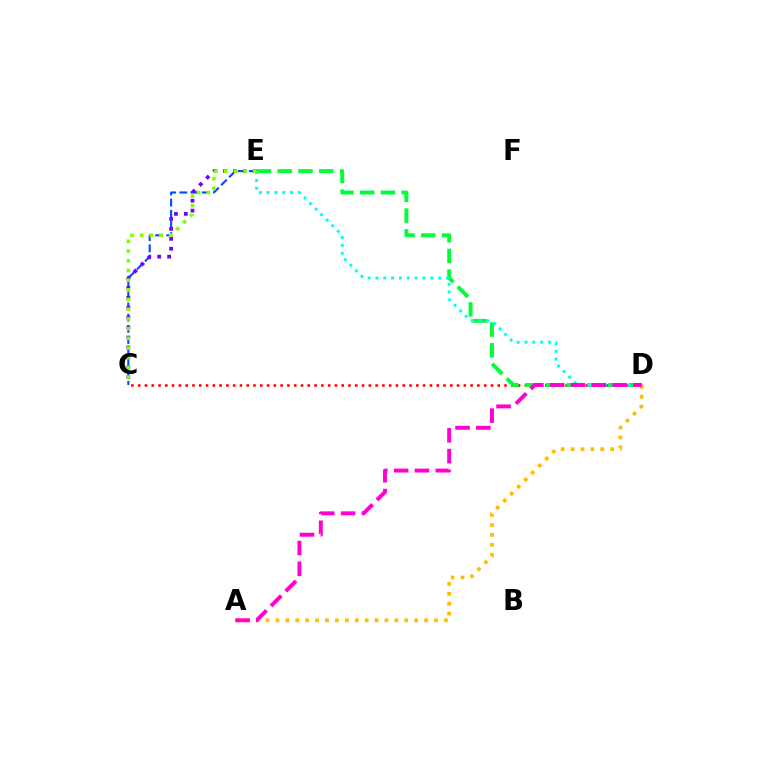{('C', 'D'): [{'color': '#ff0000', 'line_style': 'dotted', 'thickness': 1.84}], ('C', 'E'): [{'color': '#004bff', 'line_style': 'dashed', 'thickness': 1.52}, {'color': '#7200ff', 'line_style': 'dotted', 'thickness': 2.69}, {'color': '#84ff00', 'line_style': 'dotted', 'thickness': 2.63}], ('A', 'D'): [{'color': '#ffbd00', 'line_style': 'dotted', 'thickness': 2.69}, {'color': '#ff00cf', 'line_style': 'dashed', 'thickness': 2.83}], ('D', 'E'): [{'color': '#00ff39', 'line_style': 'dashed', 'thickness': 2.82}, {'color': '#00fff6', 'line_style': 'dotted', 'thickness': 2.13}]}